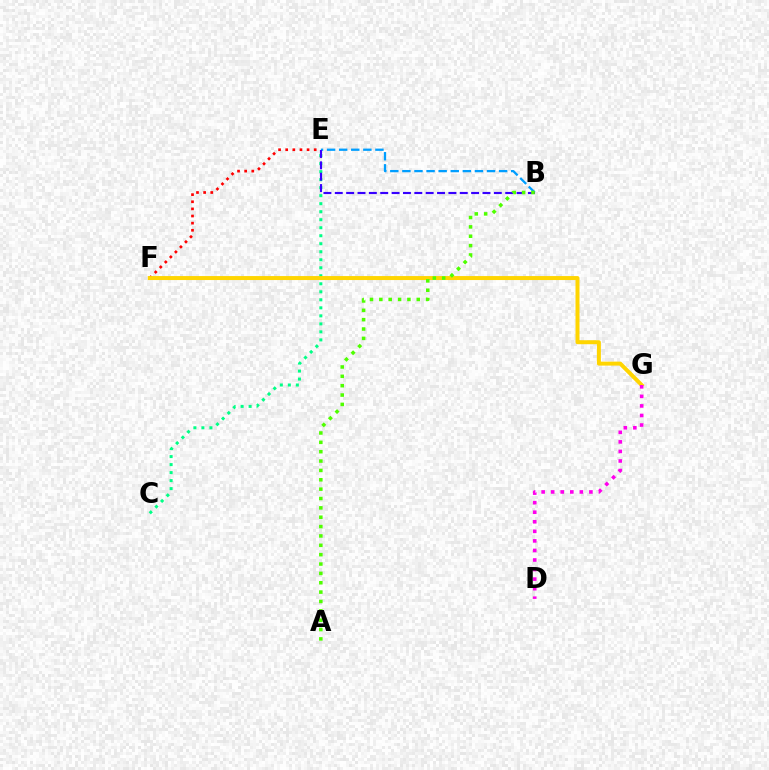{('C', 'E'): [{'color': '#00ff86', 'line_style': 'dotted', 'thickness': 2.18}], ('B', 'E'): [{'color': '#009eff', 'line_style': 'dashed', 'thickness': 1.64}, {'color': '#3700ff', 'line_style': 'dashed', 'thickness': 1.54}], ('E', 'F'): [{'color': '#ff0000', 'line_style': 'dotted', 'thickness': 1.94}], ('F', 'G'): [{'color': '#ffd500', 'line_style': 'solid', 'thickness': 2.87}], ('A', 'B'): [{'color': '#4fff00', 'line_style': 'dotted', 'thickness': 2.54}], ('D', 'G'): [{'color': '#ff00ed', 'line_style': 'dotted', 'thickness': 2.6}]}